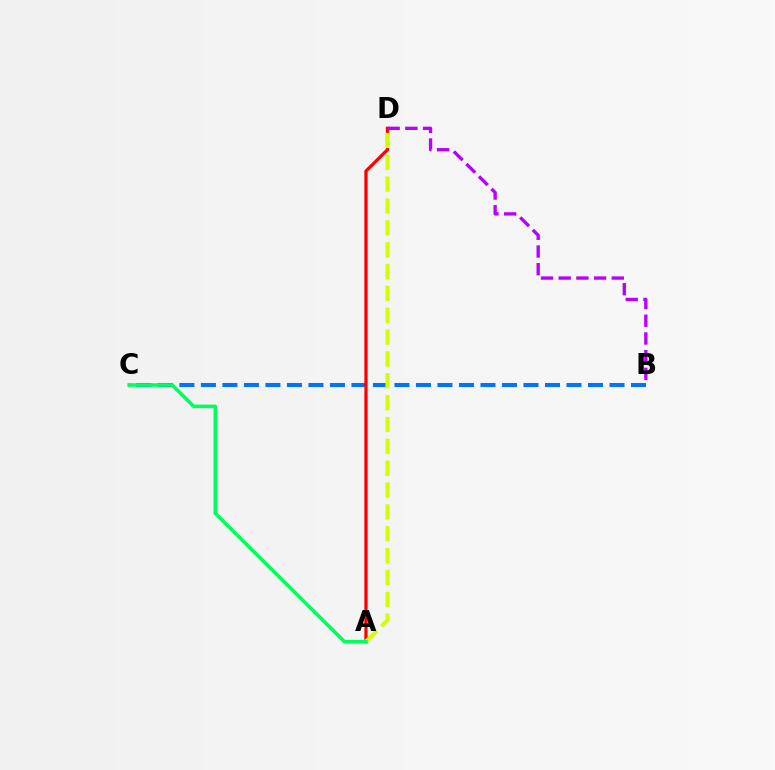{('B', 'C'): [{'color': '#0074ff', 'line_style': 'dashed', 'thickness': 2.92}], ('A', 'D'): [{'color': '#ff0000', 'line_style': 'solid', 'thickness': 2.32}, {'color': '#d1ff00', 'line_style': 'dashed', 'thickness': 2.97}], ('B', 'D'): [{'color': '#b900ff', 'line_style': 'dashed', 'thickness': 2.4}], ('A', 'C'): [{'color': '#00ff5c', 'line_style': 'solid', 'thickness': 2.57}]}